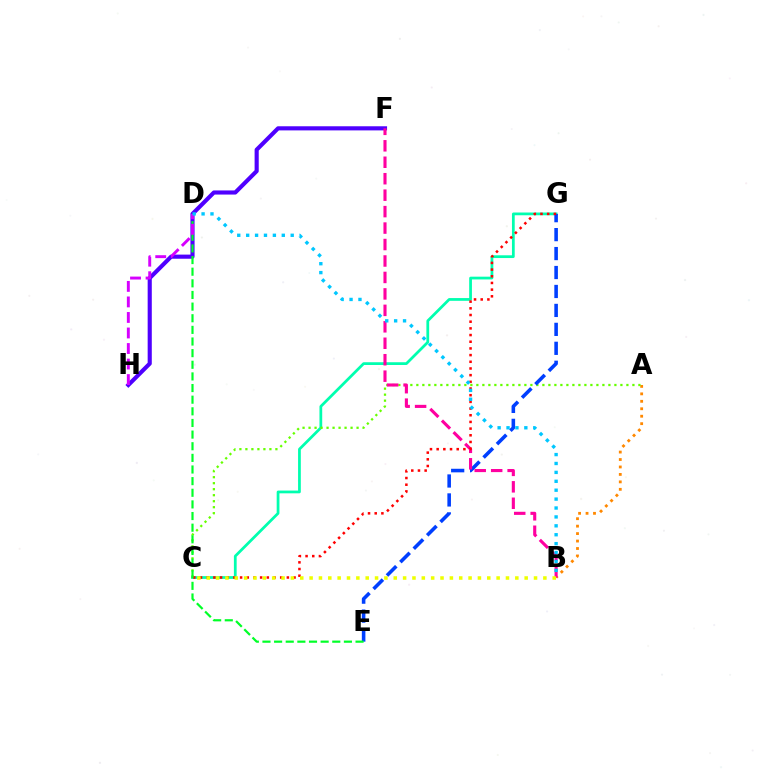{('F', 'H'): [{'color': '#4f00ff', 'line_style': 'solid', 'thickness': 2.97}], ('C', 'G'): [{'color': '#00ffaf', 'line_style': 'solid', 'thickness': 1.98}, {'color': '#ff0000', 'line_style': 'dotted', 'thickness': 1.82}], ('A', 'B'): [{'color': '#ff8800', 'line_style': 'dotted', 'thickness': 2.02}], ('A', 'C'): [{'color': '#66ff00', 'line_style': 'dotted', 'thickness': 1.63}], ('E', 'G'): [{'color': '#003fff', 'line_style': 'dashed', 'thickness': 2.57}], ('B', 'F'): [{'color': '#ff00a0', 'line_style': 'dashed', 'thickness': 2.24}], ('D', 'E'): [{'color': '#00ff27', 'line_style': 'dashed', 'thickness': 1.58}], ('B', 'C'): [{'color': '#eeff00', 'line_style': 'dotted', 'thickness': 2.54}], ('D', 'H'): [{'color': '#d600ff', 'line_style': 'dashed', 'thickness': 2.11}], ('B', 'D'): [{'color': '#00c7ff', 'line_style': 'dotted', 'thickness': 2.42}]}